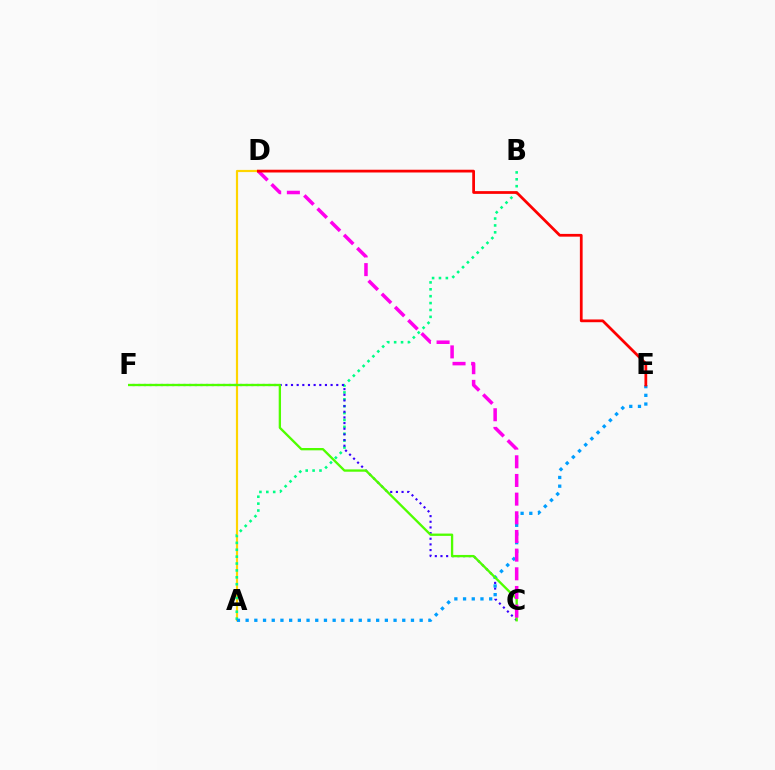{('A', 'D'): [{'color': '#ffd500', 'line_style': 'solid', 'thickness': 1.57}], ('A', 'B'): [{'color': '#00ff86', 'line_style': 'dotted', 'thickness': 1.87}], ('C', 'F'): [{'color': '#3700ff', 'line_style': 'dotted', 'thickness': 1.54}, {'color': '#4fff00', 'line_style': 'solid', 'thickness': 1.67}], ('A', 'E'): [{'color': '#009eff', 'line_style': 'dotted', 'thickness': 2.36}], ('C', 'D'): [{'color': '#ff00ed', 'line_style': 'dashed', 'thickness': 2.54}], ('D', 'E'): [{'color': '#ff0000', 'line_style': 'solid', 'thickness': 1.98}]}